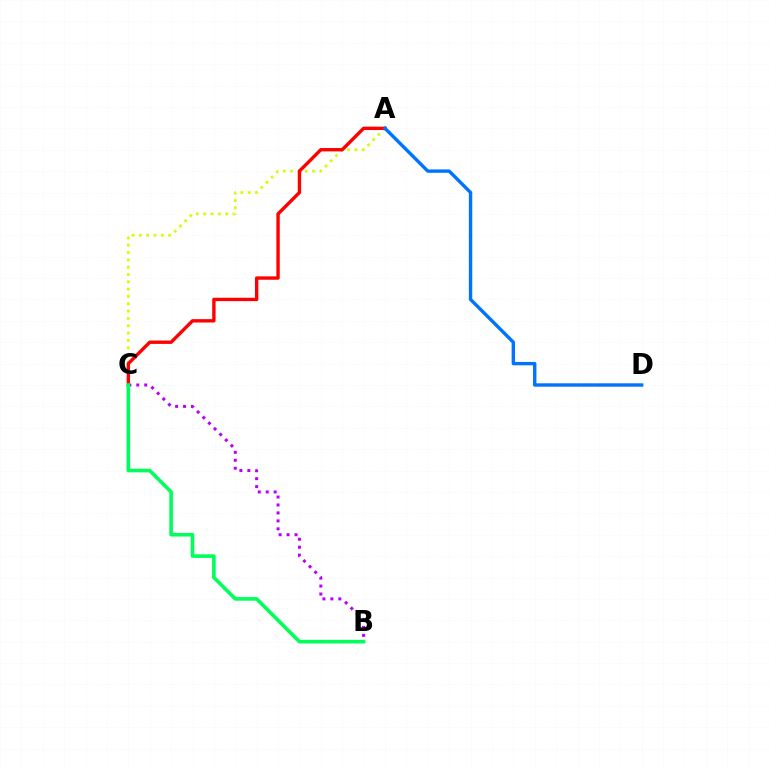{('A', 'C'): [{'color': '#d1ff00', 'line_style': 'dotted', 'thickness': 1.99}, {'color': '#ff0000', 'line_style': 'solid', 'thickness': 2.43}], ('B', 'C'): [{'color': '#b900ff', 'line_style': 'dotted', 'thickness': 2.16}, {'color': '#00ff5c', 'line_style': 'solid', 'thickness': 2.6}], ('A', 'D'): [{'color': '#0074ff', 'line_style': 'solid', 'thickness': 2.44}]}